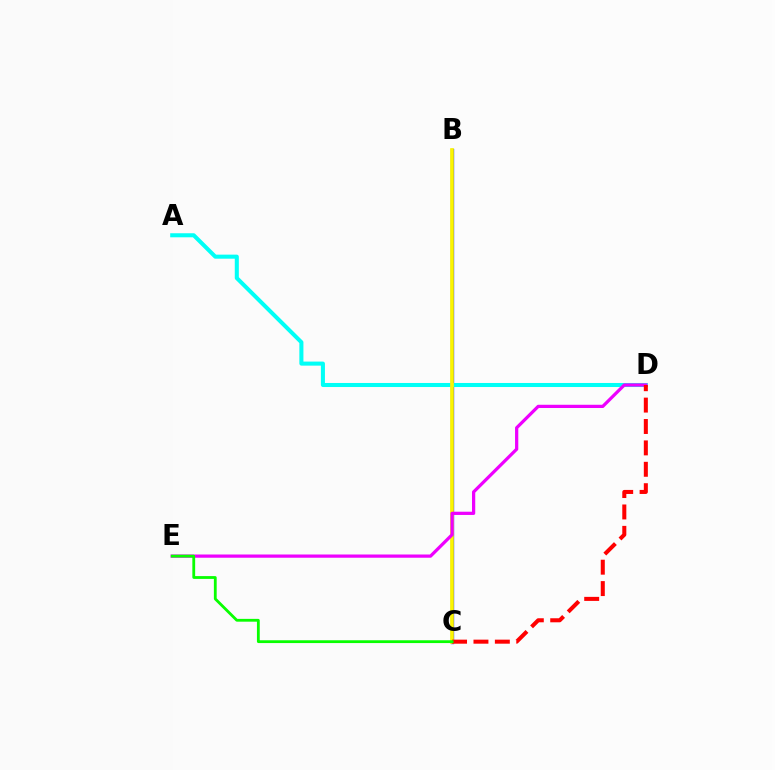{('B', 'C'): [{'color': '#0010ff', 'line_style': 'solid', 'thickness': 2.38}, {'color': '#fcf500', 'line_style': 'solid', 'thickness': 2.65}], ('A', 'D'): [{'color': '#00fff6', 'line_style': 'solid', 'thickness': 2.92}], ('D', 'E'): [{'color': '#ee00ff', 'line_style': 'solid', 'thickness': 2.33}], ('C', 'D'): [{'color': '#ff0000', 'line_style': 'dashed', 'thickness': 2.91}], ('C', 'E'): [{'color': '#08ff00', 'line_style': 'solid', 'thickness': 2.02}]}